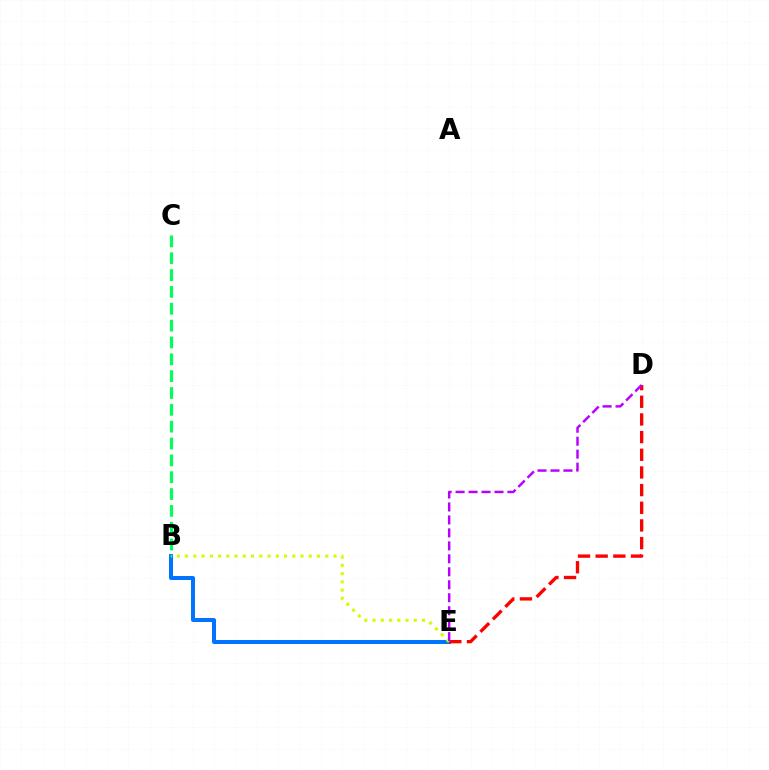{('B', 'E'): [{'color': '#0074ff', 'line_style': 'solid', 'thickness': 2.87}, {'color': '#d1ff00', 'line_style': 'dotted', 'thickness': 2.24}], ('D', 'E'): [{'color': '#ff0000', 'line_style': 'dashed', 'thickness': 2.4}, {'color': '#b900ff', 'line_style': 'dashed', 'thickness': 1.76}], ('B', 'C'): [{'color': '#00ff5c', 'line_style': 'dashed', 'thickness': 2.29}]}